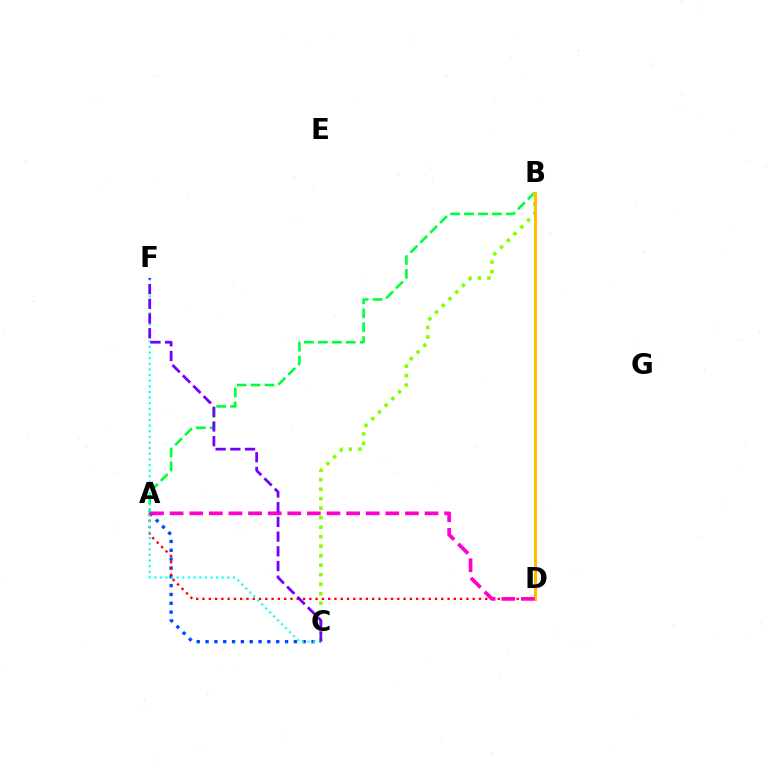{('A', 'B'): [{'color': '#00ff39', 'line_style': 'dashed', 'thickness': 1.89}], ('A', 'C'): [{'color': '#004bff', 'line_style': 'dotted', 'thickness': 2.4}], ('B', 'C'): [{'color': '#84ff00', 'line_style': 'dotted', 'thickness': 2.58}], ('A', 'D'): [{'color': '#ff0000', 'line_style': 'dotted', 'thickness': 1.71}, {'color': '#ff00cf', 'line_style': 'dashed', 'thickness': 2.66}], ('C', 'F'): [{'color': '#00fff6', 'line_style': 'dotted', 'thickness': 1.53}, {'color': '#7200ff', 'line_style': 'dashed', 'thickness': 2.0}], ('B', 'D'): [{'color': '#ffbd00', 'line_style': 'solid', 'thickness': 2.17}]}